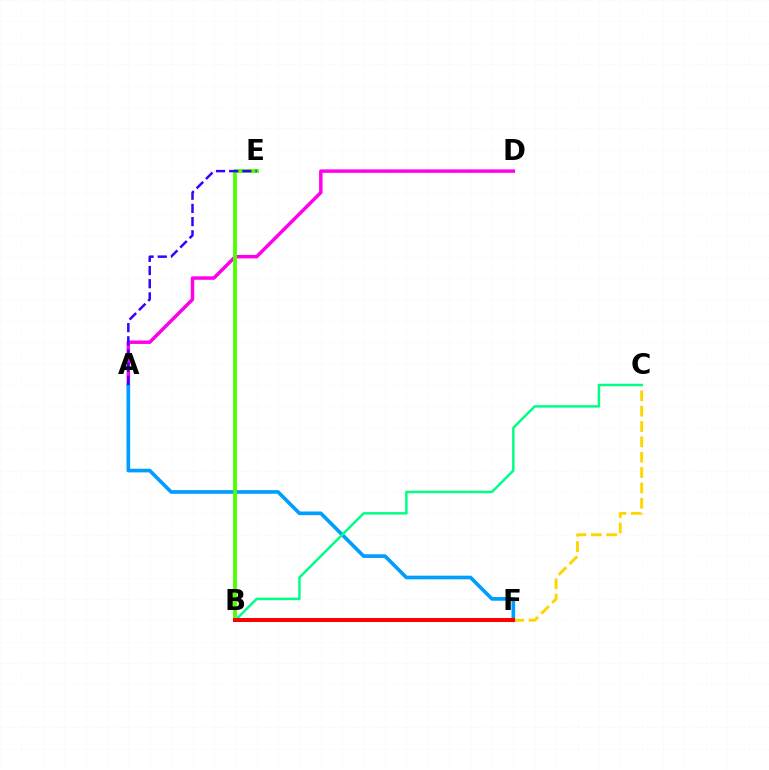{('A', 'D'): [{'color': '#ff00ed', 'line_style': 'solid', 'thickness': 2.49}], ('A', 'F'): [{'color': '#009eff', 'line_style': 'solid', 'thickness': 2.63}], ('B', 'E'): [{'color': '#4fff00', 'line_style': 'solid', 'thickness': 2.75}], ('C', 'F'): [{'color': '#ffd500', 'line_style': 'dashed', 'thickness': 2.09}], ('B', 'C'): [{'color': '#00ff86', 'line_style': 'solid', 'thickness': 1.79}], ('B', 'F'): [{'color': '#ff0000', 'line_style': 'solid', 'thickness': 2.9}], ('A', 'E'): [{'color': '#3700ff', 'line_style': 'dashed', 'thickness': 1.79}]}